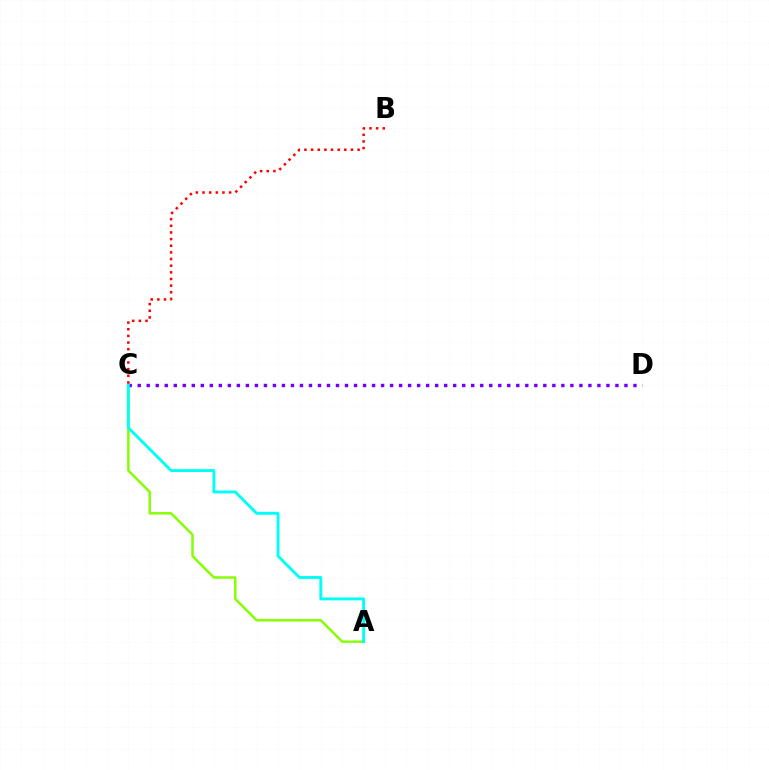{('A', 'C'): [{'color': '#84ff00', 'line_style': 'solid', 'thickness': 1.77}, {'color': '#00fff6', 'line_style': 'solid', 'thickness': 2.09}], ('C', 'D'): [{'color': '#7200ff', 'line_style': 'dotted', 'thickness': 2.45}], ('B', 'C'): [{'color': '#ff0000', 'line_style': 'dotted', 'thickness': 1.81}]}